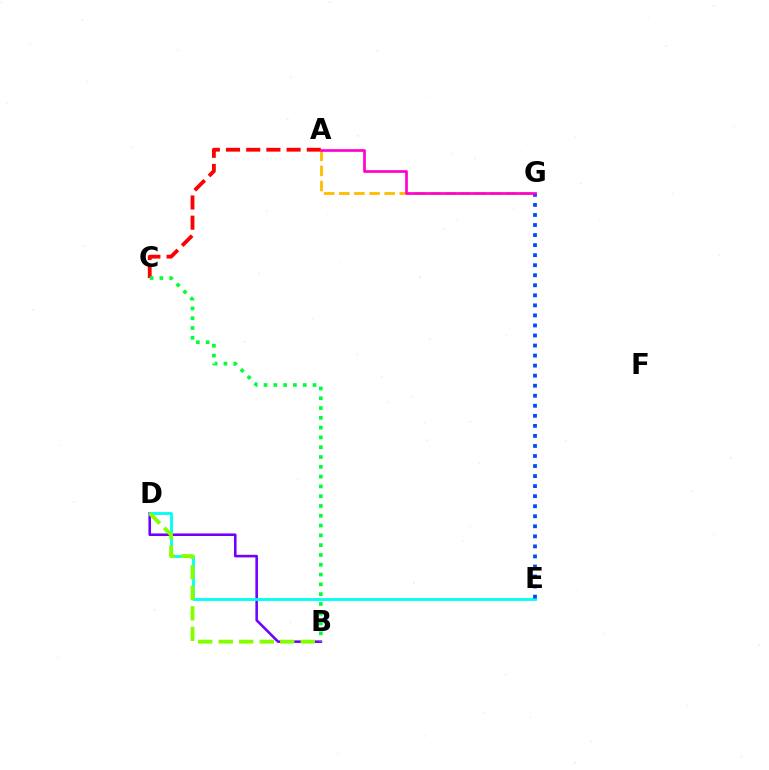{('B', 'D'): [{'color': '#7200ff', 'line_style': 'solid', 'thickness': 1.86}, {'color': '#84ff00', 'line_style': 'dashed', 'thickness': 2.79}], ('D', 'E'): [{'color': '#00fff6', 'line_style': 'solid', 'thickness': 2.05}], ('E', 'G'): [{'color': '#004bff', 'line_style': 'dotted', 'thickness': 2.73}], ('A', 'C'): [{'color': '#ff0000', 'line_style': 'dashed', 'thickness': 2.74}], ('B', 'C'): [{'color': '#00ff39', 'line_style': 'dotted', 'thickness': 2.66}], ('A', 'G'): [{'color': '#ffbd00', 'line_style': 'dashed', 'thickness': 2.06}, {'color': '#ff00cf', 'line_style': 'solid', 'thickness': 1.94}]}